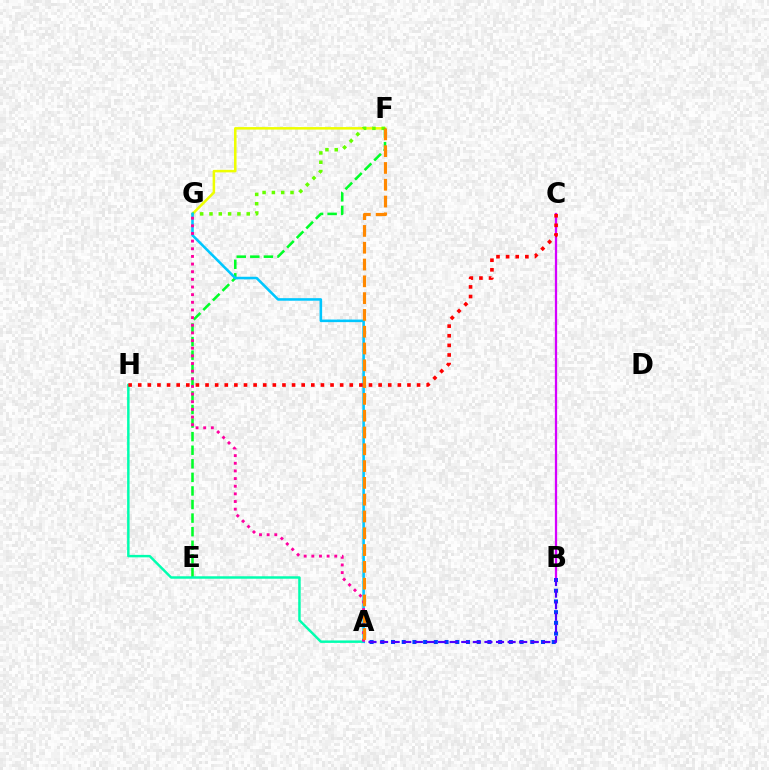{('F', 'G'): [{'color': '#eeff00', 'line_style': 'solid', 'thickness': 1.81}, {'color': '#66ff00', 'line_style': 'dotted', 'thickness': 2.53}], ('E', 'F'): [{'color': '#00ff27', 'line_style': 'dashed', 'thickness': 1.84}], ('B', 'C'): [{'color': '#d600ff', 'line_style': 'solid', 'thickness': 1.63}], ('A', 'H'): [{'color': '#00ffaf', 'line_style': 'solid', 'thickness': 1.77}], ('A', 'B'): [{'color': '#003fff', 'line_style': 'dotted', 'thickness': 2.91}, {'color': '#4f00ff', 'line_style': 'dashed', 'thickness': 1.57}], ('A', 'G'): [{'color': '#00c7ff', 'line_style': 'solid', 'thickness': 1.86}, {'color': '#ff00a0', 'line_style': 'dotted', 'thickness': 2.08}], ('A', 'F'): [{'color': '#ff8800', 'line_style': 'dashed', 'thickness': 2.28}], ('C', 'H'): [{'color': '#ff0000', 'line_style': 'dotted', 'thickness': 2.61}]}